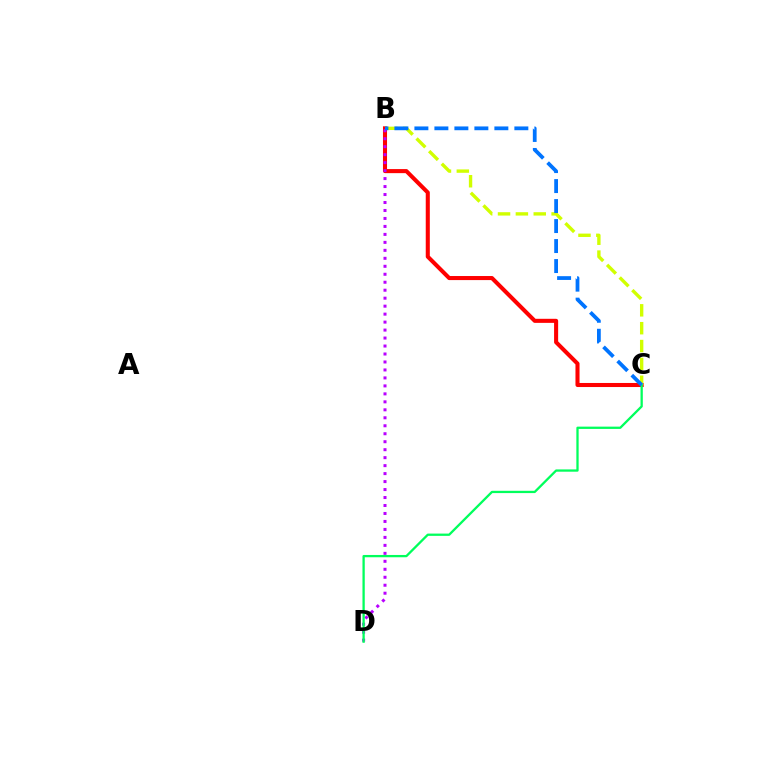{('B', 'C'): [{'color': '#ff0000', 'line_style': 'solid', 'thickness': 2.93}, {'color': '#d1ff00', 'line_style': 'dashed', 'thickness': 2.43}, {'color': '#0074ff', 'line_style': 'dashed', 'thickness': 2.72}], ('B', 'D'): [{'color': '#b900ff', 'line_style': 'dotted', 'thickness': 2.17}], ('C', 'D'): [{'color': '#00ff5c', 'line_style': 'solid', 'thickness': 1.65}]}